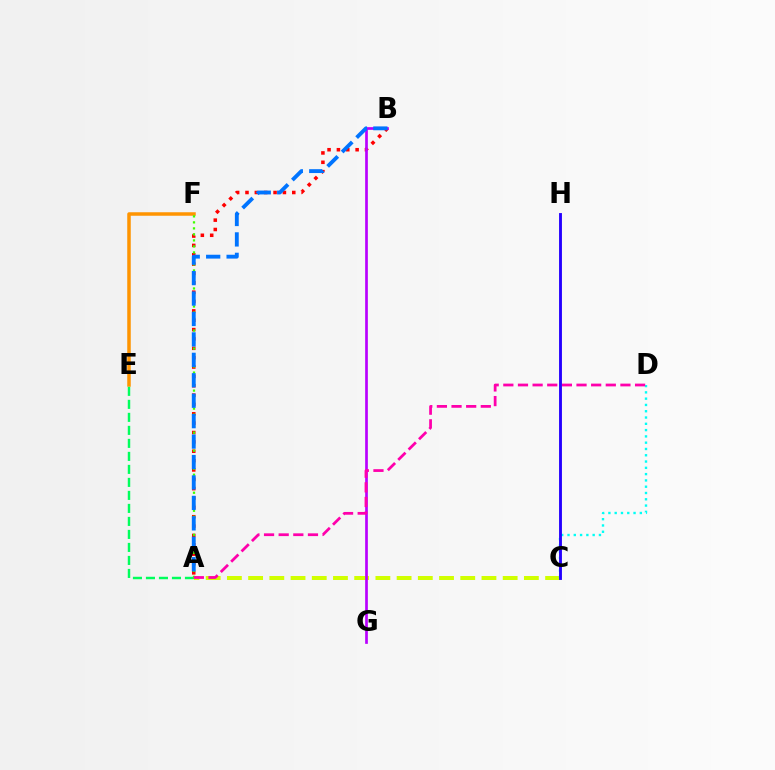{('A', 'C'): [{'color': '#d1ff00', 'line_style': 'dashed', 'thickness': 2.88}], ('E', 'F'): [{'color': '#ff9400', 'line_style': 'solid', 'thickness': 2.52}], ('A', 'E'): [{'color': '#00ff5c', 'line_style': 'dashed', 'thickness': 1.77}], ('A', 'B'): [{'color': '#ff0000', 'line_style': 'dotted', 'thickness': 2.54}, {'color': '#0074ff', 'line_style': 'dashed', 'thickness': 2.78}], ('A', 'F'): [{'color': '#3dff00', 'line_style': 'dotted', 'thickness': 1.63}], ('B', 'G'): [{'color': '#b900ff', 'line_style': 'solid', 'thickness': 1.94}], ('C', 'D'): [{'color': '#00fff6', 'line_style': 'dotted', 'thickness': 1.71}], ('A', 'D'): [{'color': '#ff00ac', 'line_style': 'dashed', 'thickness': 1.99}], ('C', 'H'): [{'color': '#2500ff', 'line_style': 'solid', 'thickness': 2.07}]}